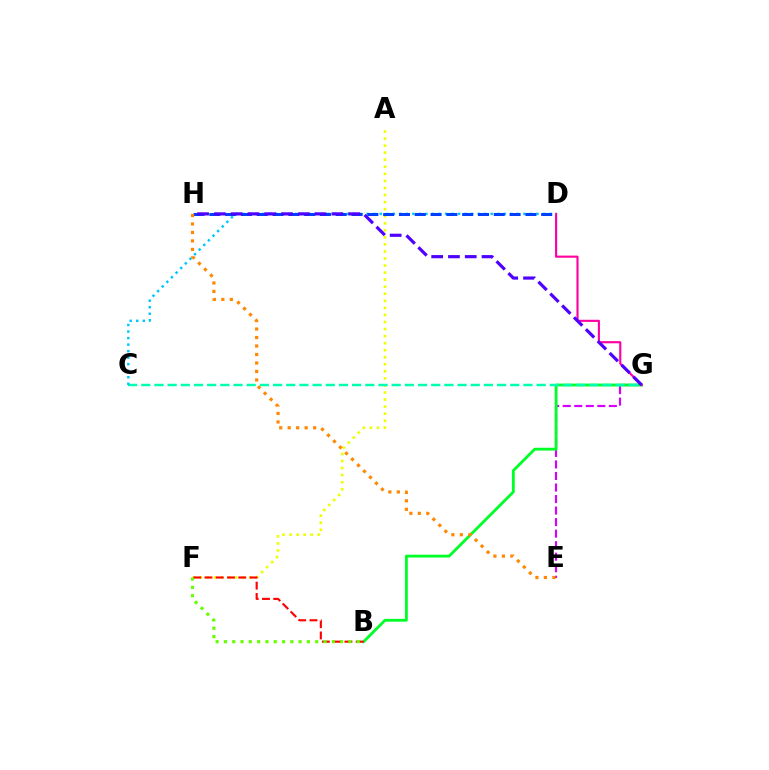{('E', 'G'): [{'color': '#d600ff', 'line_style': 'dashed', 'thickness': 1.57}], ('A', 'F'): [{'color': '#eeff00', 'line_style': 'dotted', 'thickness': 1.92}], ('B', 'G'): [{'color': '#00ff27', 'line_style': 'solid', 'thickness': 2.03}], ('C', 'G'): [{'color': '#00ffaf', 'line_style': 'dashed', 'thickness': 1.79}], ('D', 'G'): [{'color': '#ff00a0', 'line_style': 'solid', 'thickness': 1.53}], ('B', 'F'): [{'color': '#ff0000', 'line_style': 'dashed', 'thickness': 1.53}, {'color': '#66ff00', 'line_style': 'dotted', 'thickness': 2.26}], ('C', 'D'): [{'color': '#00c7ff', 'line_style': 'dotted', 'thickness': 1.77}], ('D', 'H'): [{'color': '#003fff', 'line_style': 'dashed', 'thickness': 2.15}], ('G', 'H'): [{'color': '#4f00ff', 'line_style': 'dashed', 'thickness': 2.28}], ('E', 'H'): [{'color': '#ff8800', 'line_style': 'dotted', 'thickness': 2.3}]}